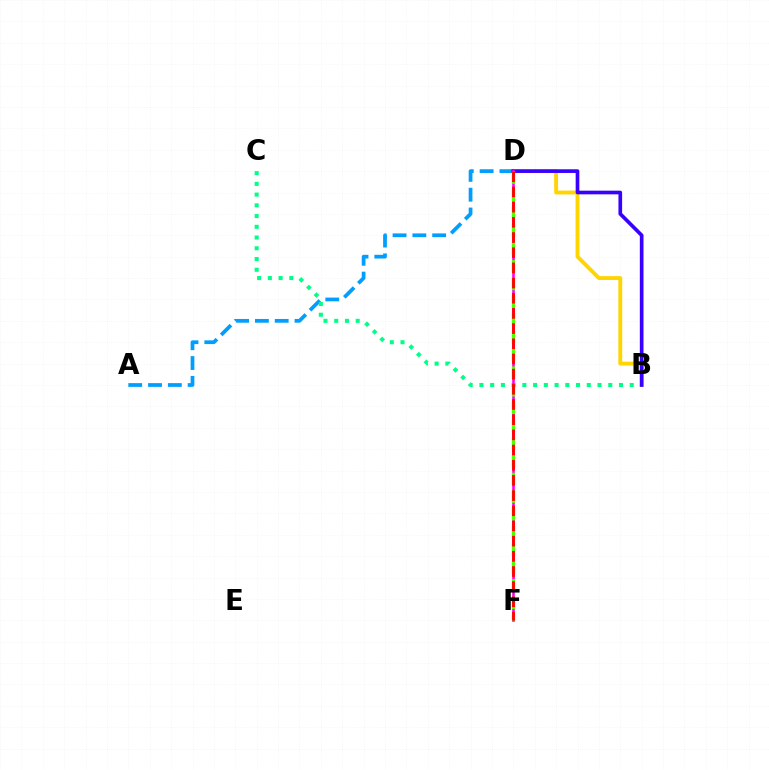{('B', 'D'): [{'color': '#ffd500', 'line_style': 'solid', 'thickness': 2.79}, {'color': '#3700ff', 'line_style': 'solid', 'thickness': 2.64}], ('A', 'D'): [{'color': '#009eff', 'line_style': 'dashed', 'thickness': 2.69}], ('B', 'C'): [{'color': '#00ff86', 'line_style': 'dotted', 'thickness': 2.92}], ('D', 'F'): [{'color': '#ff00ed', 'line_style': 'solid', 'thickness': 1.88}, {'color': '#4fff00', 'line_style': 'dashed', 'thickness': 2.41}, {'color': '#ff0000', 'line_style': 'dashed', 'thickness': 2.06}]}